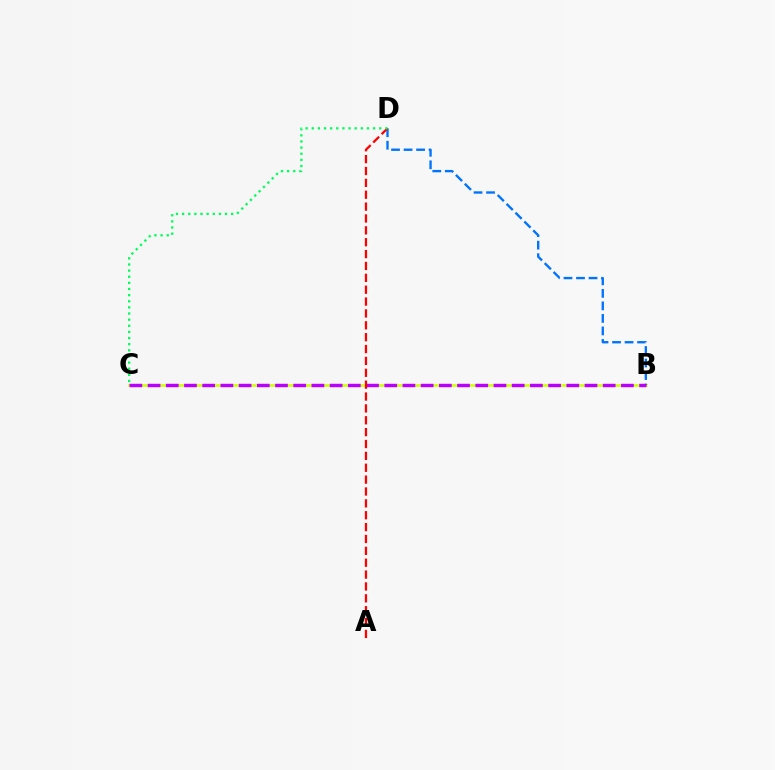{('B', 'C'): [{'color': '#d1ff00', 'line_style': 'solid', 'thickness': 1.83}, {'color': '#b900ff', 'line_style': 'dashed', 'thickness': 2.47}], ('B', 'D'): [{'color': '#0074ff', 'line_style': 'dashed', 'thickness': 1.7}], ('A', 'D'): [{'color': '#ff0000', 'line_style': 'dashed', 'thickness': 1.61}], ('C', 'D'): [{'color': '#00ff5c', 'line_style': 'dotted', 'thickness': 1.67}]}